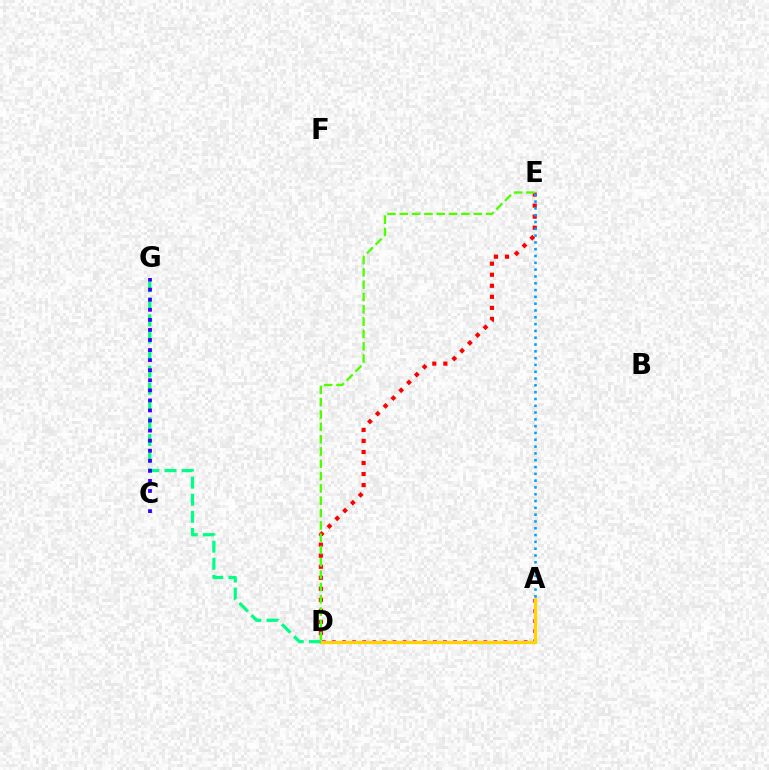{('A', 'D'): [{'color': '#ff00ed', 'line_style': 'dotted', 'thickness': 2.74}, {'color': '#ffd500', 'line_style': 'solid', 'thickness': 2.41}], ('D', 'G'): [{'color': '#00ff86', 'line_style': 'dashed', 'thickness': 2.32}], ('D', 'E'): [{'color': '#ff0000', 'line_style': 'dotted', 'thickness': 3.0}, {'color': '#4fff00', 'line_style': 'dashed', 'thickness': 1.67}], ('A', 'E'): [{'color': '#009eff', 'line_style': 'dotted', 'thickness': 1.85}], ('C', 'G'): [{'color': '#3700ff', 'line_style': 'dotted', 'thickness': 2.73}]}